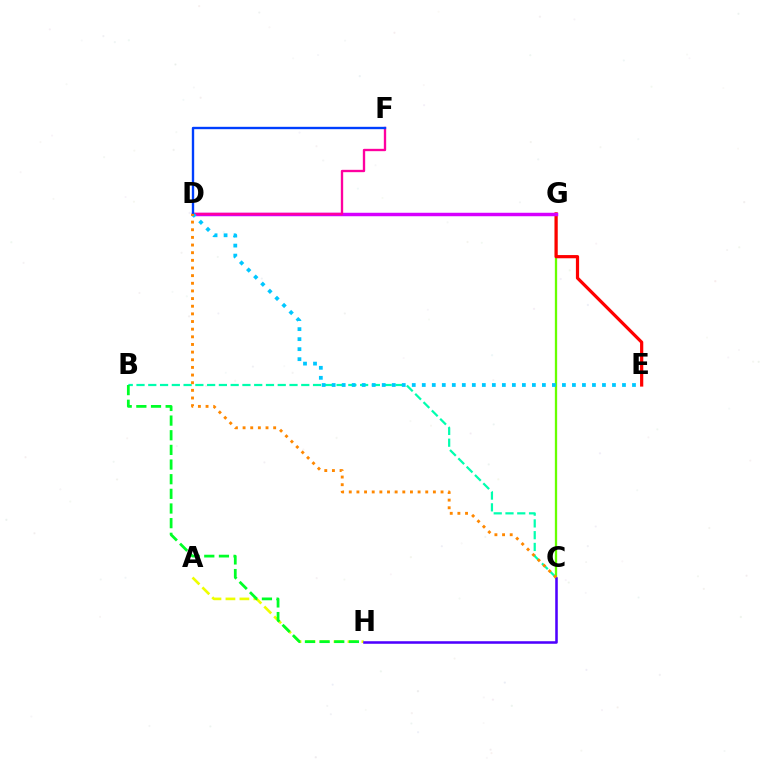{('C', 'G'): [{'color': '#66ff00', 'line_style': 'solid', 'thickness': 1.66}], ('E', 'G'): [{'color': '#ff0000', 'line_style': 'solid', 'thickness': 2.31}], ('B', 'C'): [{'color': '#00ffaf', 'line_style': 'dashed', 'thickness': 1.6}], ('A', 'H'): [{'color': '#eeff00', 'line_style': 'dashed', 'thickness': 1.9}], ('D', 'G'): [{'color': '#d600ff', 'line_style': 'solid', 'thickness': 2.49}], ('B', 'H'): [{'color': '#00ff27', 'line_style': 'dashed', 'thickness': 1.99}], ('D', 'F'): [{'color': '#ff00a0', 'line_style': 'solid', 'thickness': 1.69}, {'color': '#003fff', 'line_style': 'solid', 'thickness': 1.7}], ('D', 'E'): [{'color': '#00c7ff', 'line_style': 'dotted', 'thickness': 2.72}], ('C', 'H'): [{'color': '#4f00ff', 'line_style': 'solid', 'thickness': 1.83}], ('C', 'D'): [{'color': '#ff8800', 'line_style': 'dotted', 'thickness': 2.08}]}